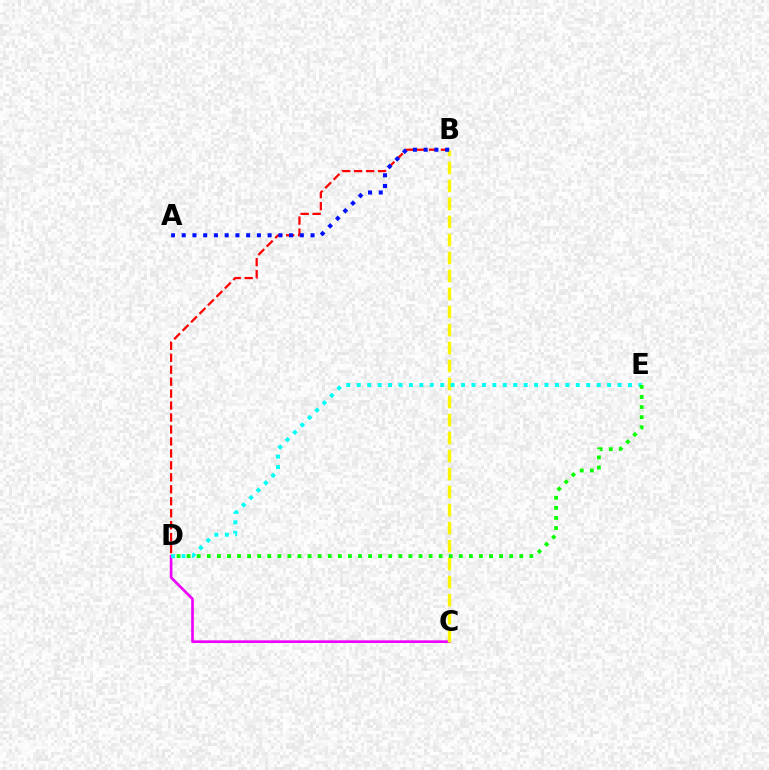{('C', 'D'): [{'color': '#ee00ff', 'line_style': 'solid', 'thickness': 1.91}], ('B', 'D'): [{'color': '#ff0000', 'line_style': 'dashed', 'thickness': 1.62}], ('B', 'C'): [{'color': '#fcf500', 'line_style': 'dashed', 'thickness': 2.45}], ('A', 'B'): [{'color': '#0010ff', 'line_style': 'dotted', 'thickness': 2.92}], ('D', 'E'): [{'color': '#00fff6', 'line_style': 'dotted', 'thickness': 2.83}, {'color': '#08ff00', 'line_style': 'dotted', 'thickness': 2.74}]}